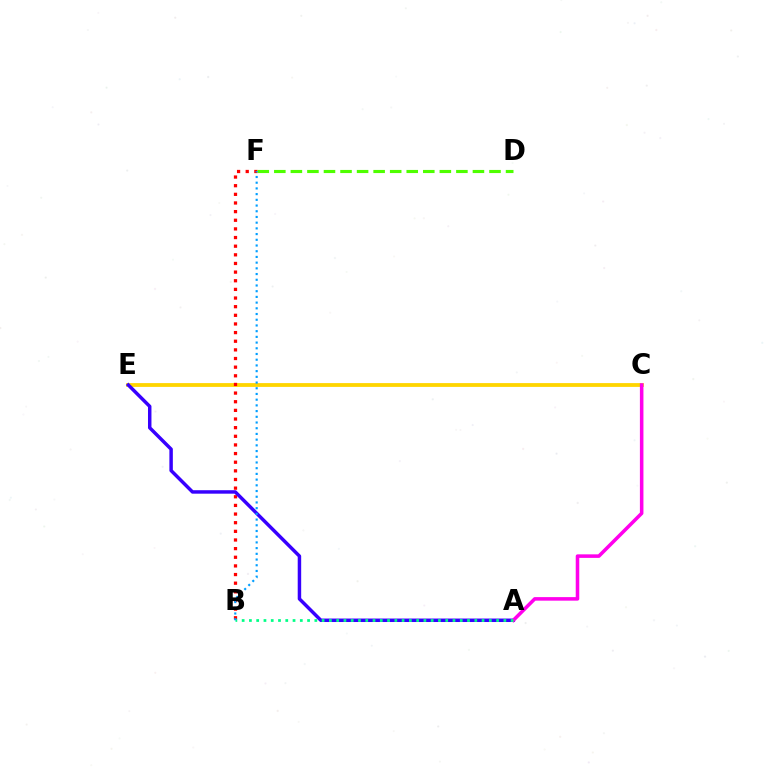{('C', 'E'): [{'color': '#ffd500', 'line_style': 'solid', 'thickness': 2.74}], ('B', 'F'): [{'color': '#ff0000', 'line_style': 'dotted', 'thickness': 2.35}, {'color': '#009eff', 'line_style': 'dotted', 'thickness': 1.55}], ('A', 'E'): [{'color': '#3700ff', 'line_style': 'solid', 'thickness': 2.5}], ('A', 'C'): [{'color': '#ff00ed', 'line_style': 'solid', 'thickness': 2.55}], ('D', 'F'): [{'color': '#4fff00', 'line_style': 'dashed', 'thickness': 2.25}], ('A', 'B'): [{'color': '#00ff86', 'line_style': 'dotted', 'thickness': 1.98}]}